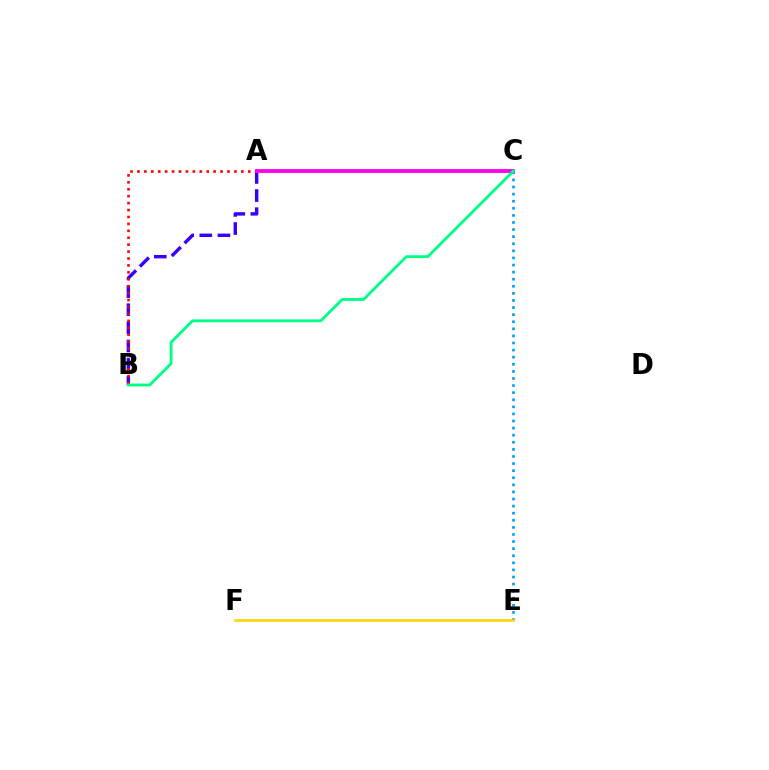{('C', 'E'): [{'color': '#009eff', 'line_style': 'dotted', 'thickness': 1.93}], ('A', 'B'): [{'color': '#3700ff', 'line_style': 'dashed', 'thickness': 2.46}, {'color': '#ff0000', 'line_style': 'dotted', 'thickness': 1.88}], ('A', 'C'): [{'color': '#4fff00', 'line_style': 'solid', 'thickness': 1.7}, {'color': '#ff00ed', 'line_style': 'solid', 'thickness': 2.77}], ('E', 'F'): [{'color': '#ffd500', 'line_style': 'solid', 'thickness': 1.9}], ('B', 'C'): [{'color': '#00ff86', 'line_style': 'solid', 'thickness': 2.06}]}